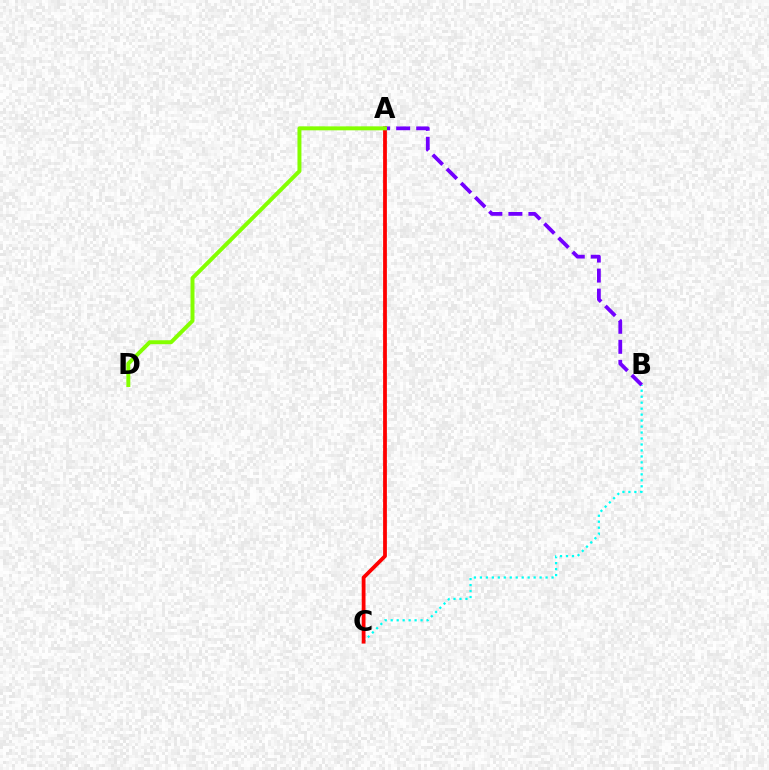{('B', 'C'): [{'color': '#00fff6', 'line_style': 'dotted', 'thickness': 1.62}], ('A', 'C'): [{'color': '#ff0000', 'line_style': 'solid', 'thickness': 2.72}], ('A', 'B'): [{'color': '#7200ff', 'line_style': 'dashed', 'thickness': 2.72}], ('A', 'D'): [{'color': '#84ff00', 'line_style': 'solid', 'thickness': 2.85}]}